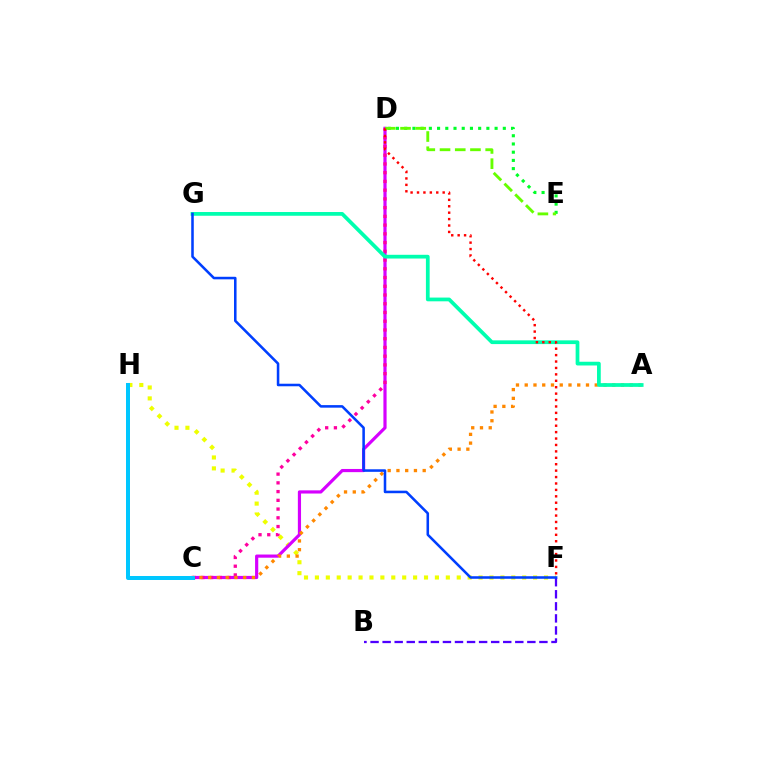{('F', 'H'): [{'color': '#eeff00', 'line_style': 'dotted', 'thickness': 2.96}], ('C', 'D'): [{'color': '#d600ff', 'line_style': 'solid', 'thickness': 2.29}, {'color': '#ff00a0', 'line_style': 'dotted', 'thickness': 2.37}], ('B', 'F'): [{'color': '#4f00ff', 'line_style': 'dashed', 'thickness': 1.64}], ('A', 'C'): [{'color': '#ff8800', 'line_style': 'dotted', 'thickness': 2.38}], ('C', 'H'): [{'color': '#00c7ff', 'line_style': 'solid', 'thickness': 2.87}], ('D', 'E'): [{'color': '#00ff27', 'line_style': 'dotted', 'thickness': 2.23}, {'color': '#66ff00', 'line_style': 'dashed', 'thickness': 2.07}], ('A', 'G'): [{'color': '#00ffaf', 'line_style': 'solid', 'thickness': 2.69}], ('D', 'F'): [{'color': '#ff0000', 'line_style': 'dotted', 'thickness': 1.74}], ('F', 'G'): [{'color': '#003fff', 'line_style': 'solid', 'thickness': 1.84}]}